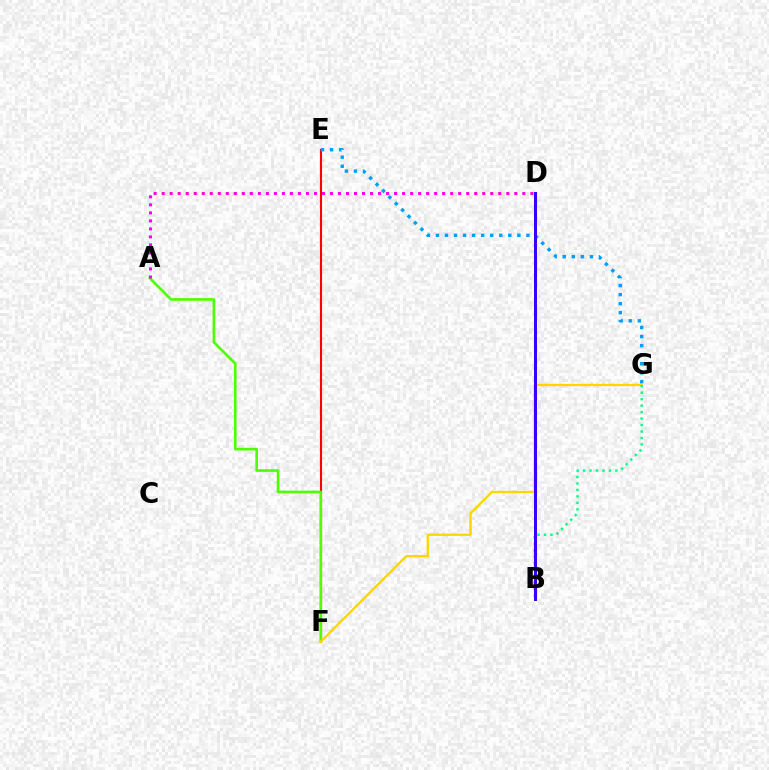{('E', 'F'): [{'color': '#ff0000', 'line_style': 'solid', 'thickness': 1.5}], ('E', 'G'): [{'color': '#009eff', 'line_style': 'dotted', 'thickness': 2.46}], ('A', 'F'): [{'color': '#4fff00', 'line_style': 'solid', 'thickness': 1.9}], ('A', 'D'): [{'color': '#ff00ed', 'line_style': 'dotted', 'thickness': 2.18}], ('F', 'G'): [{'color': '#ffd500', 'line_style': 'solid', 'thickness': 1.66}], ('B', 'G'): [{'color': '#00ff86', 'line_style': 'dotted', 'thickness': 1.76}], ('B', 'D'): [{'color': '#3700ff', 'line_style': 'solid', 'thickness': 2.18}]}